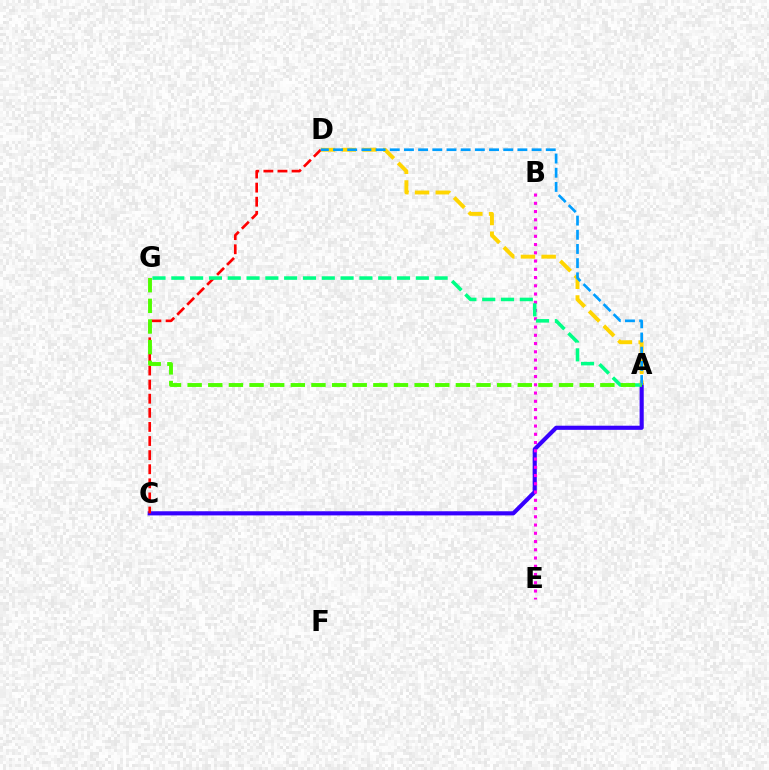{('A', 'C'): [{'color': '#3700ff', 'line_style': 'solid', 'thickness': 2.97}], ('B', 'E'): [{'color': '#ff00ed', 'line_style': 'dotted', 'thickness': 2.24}], ('C', 'D'): [{'color': '#ff0000', 'line_style': 'dashed', 'thickness': 1.92}], ('A', 'G'): [{'color': '#00ff86', 'line_style': 'dashed', 'thickness': 2.56}, {'color': '#4fff00', 'line_style': 'dashed', 'thickness': 2.8}], ('A', 'D'): [{'color': '#ffd500', 'line_style': 'dashed', 'thickness': 2.81}, {'color': '#009eff', 'line_style': 'dashed', 'thickness': 1.93}]}